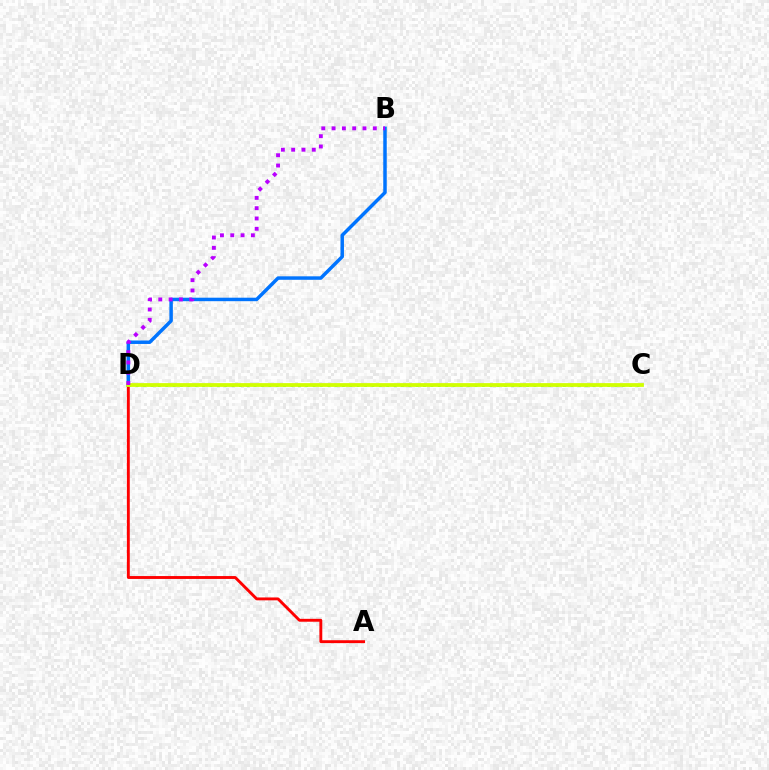{('A', 'D'): [{'color': '#ff0000', 'line_style': 'solid', 'thickness': 2.07}], ('B', 'D'): [{'color': '#0074ff', 'line_style': 'solid', 'thickness': 2.51}, {'color': '#b900ff', 'line_style': 'dotted', 'thickness': 2.8}], ('C', 'D'): [{'color': '#00ff5c', 'line_style': 'dotted', 'thickness': 2.0}, {'color': '#d1ff00', 'line_style': 'solid', 'thickness': 2.71}]}